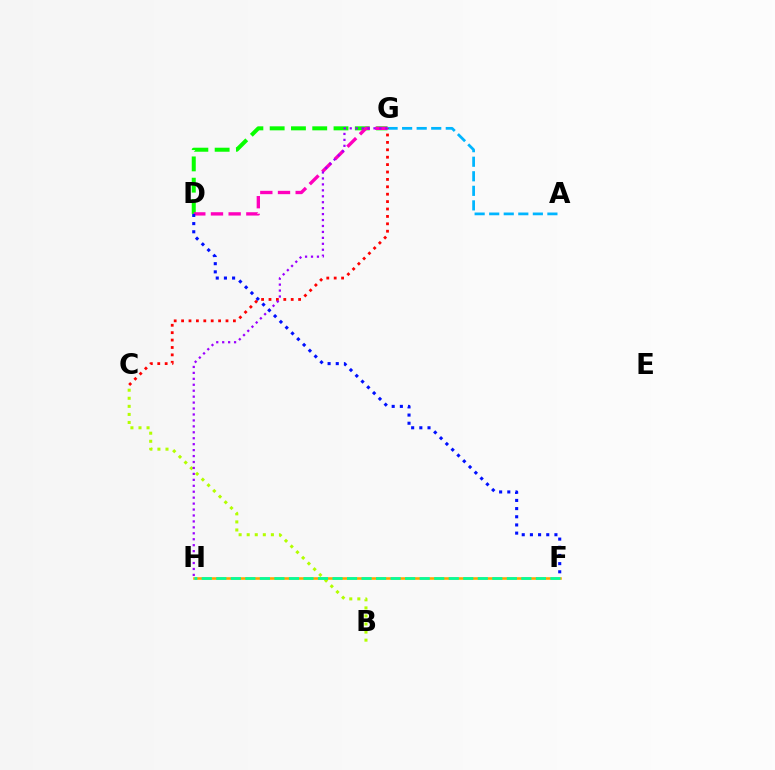{('B', 'C'): [{'color': '#b3ff00', 'line_style': 'dotted', 'thickness': 2.19}], ('F', 'H'): [{'color': '#ffa500', 'line_style': 'solid', 'thickness': 1.87}, {'color': '#00ff9d', 'line_style': 'dashed', 'thickness': 1.97}], ('D', 'G'): [{'color': '#08ff00', 'line_style': 'dashed', 'thickness': 2.89}, {'color': '#ff00bd', 'line_style': 'dashed', 'thickness': 2.4}], ('A', 'G'): [{'color': '#00b5ff', 'line_style': 'dashed', 'thickness': 1.98}], ('C', 'G'): [{'color': '#ff0000', 'line_style': 'dotted', 'thickness': 2.01}], ('G', 'H'): [{'color': '#9b00ff', 'line_style': 'dotted', 'thickness': 1.61}], ('D', 'F'): [{'color': '#0010ff', 'line_style': 'dotted', 'thickness': 2.22}]}